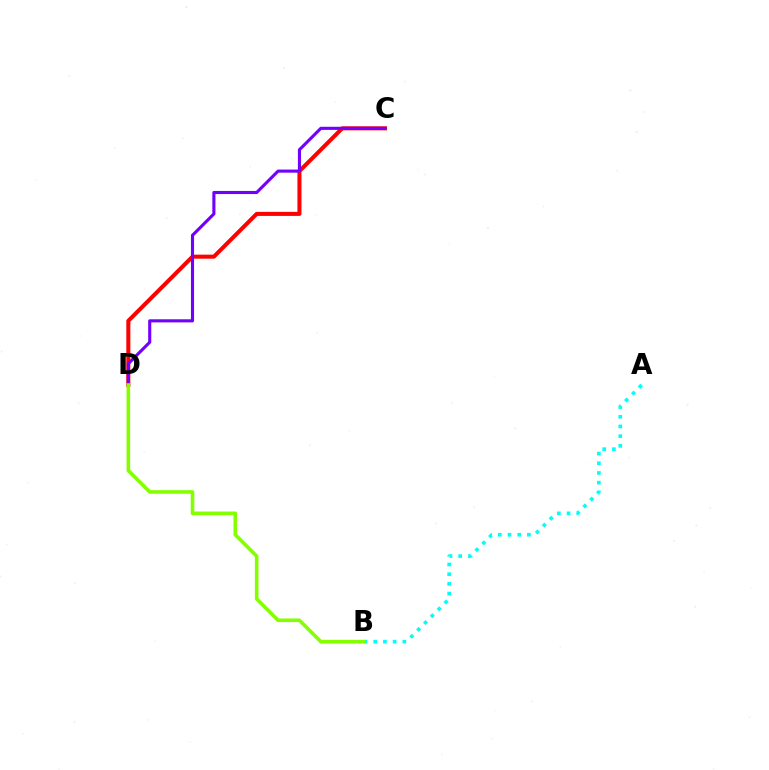{('C', 'D'): [{'color': '#ff0000', 'line_style': 'solid', 'thickness': 2.91}, {'color': '#7200ff', 'line_style': 'solid', 'thickness': 2.24}], ('A', 'B'): [{'color': '#00fff6', 'line_style': 'dotted', 'thickness': 2.63}], ('B', 'D'): [{'color': '#84ff00', 'line_style': 'solid', 'thickness': 2.59}]}